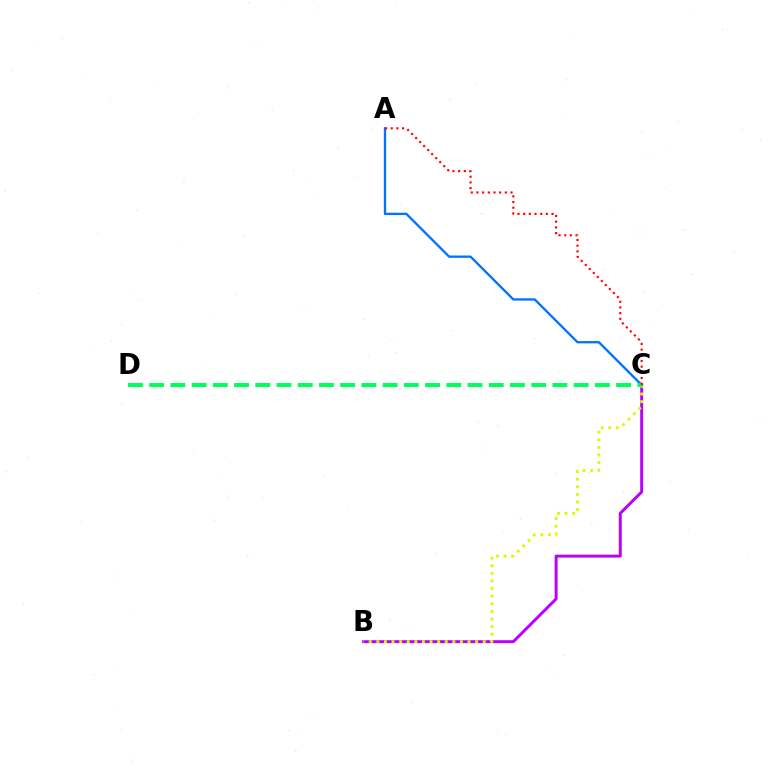{('B', 'C'): [{'color': '#b900ff', 'line_style': 'solid', 'thickness': 2.12}, {'color': '#d1ff00', 'line_style': 'dotted', 'thickness': 2.06}], ('A', 'C'): [{'color': '#0074ff', 'line_style': 'solid', 'thickness': 1.68}, {'color': '#ff0000', 'line_style': 'dotted', 'thickness': 1.54}], ('C', 'D'): [{'color': '#00ff5c', 'line_style': 'dashed', 'thickness': 2.88}]}